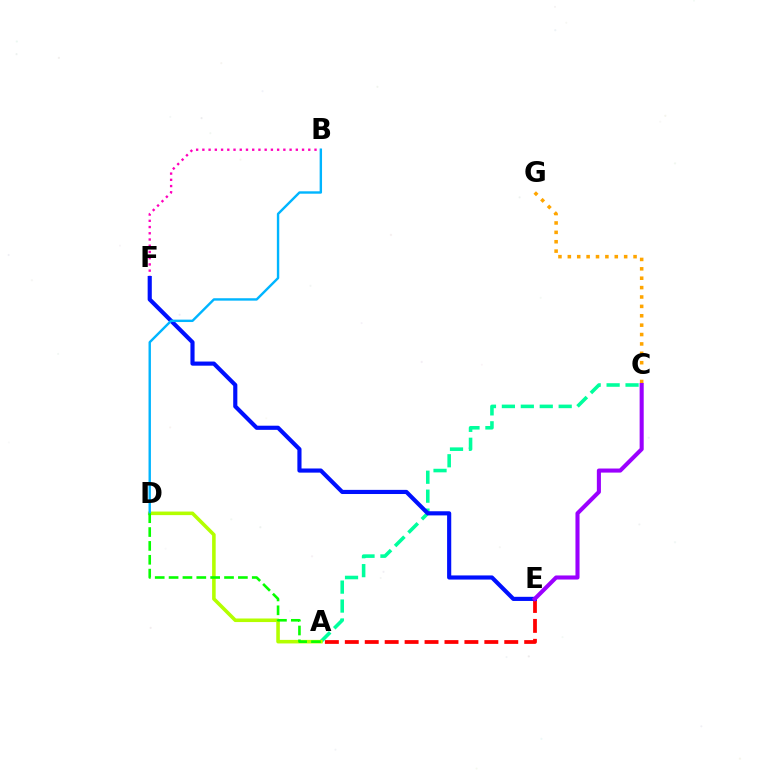{('A', 'E'): [{'color': '#ff0000', 'line_style': 'dashed', 'thickness': 2.71}], ('A', 'C'): [{'color': '#00ff9d', 'line_style': 'dashed', 'thickness': 2.57}], ('C', 'G'): [{'color': '#ffa500', 'line_style': 'dotted', 'thickness': 2.55}], ('A', 'D'): [{'color': '#b3ff00', 'line_style': 'solid', 'thickness': 2.57}, {'color': '#08ff00', 'line_style': 'dashed', 'thickness': 1.88}], ('B', 'F'): [{'color': '#ff00bd', 'line_style': 'dotted', 'thickness': 1.69}], ('E', 'F'): [{'color': '#0010ff', 'line_style': 'solid', 'thickness': 2.98}], ('B', 'D'): [{'color': '#00b5ff', 'line_style': 'solid', 'thickness': 1.73}], ('C', 'E'): [{'color': '#9b00ff', 'line_style': 'solid', 'thickness': 2.93}]}